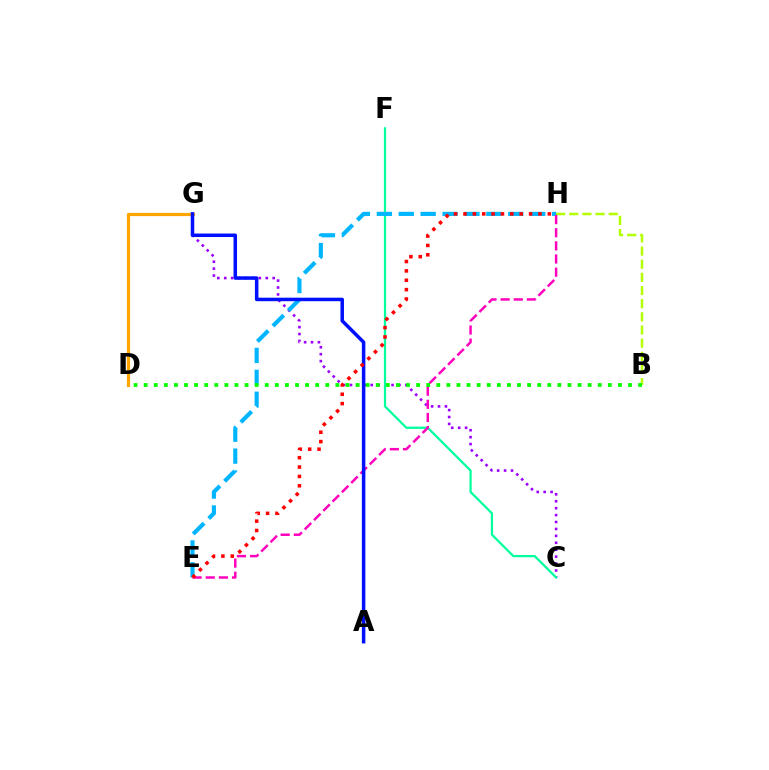{('C', 'G'): [{'color': '#9b00ff', 'line_style': 'dotted', 'thickness': 1.88}], ('C', 'F'): [{'color': '#00ff9d', 'line_style': 'solid', 'thickness': 1.61}], ('B', 'H'): [{'color': '#b3ff00', 'line_style': 'dashed', 'thickness': 1.79}], ('E', 'H'): [{'color': '#00b5ff', 'line_style': 'dashed', 'thickness': 2.98}, {'color': '#ff00bd', 'line_style': 'dashed', 'thickness': 1.79}, {'color': '#ff0000', 'line_style': 'dotted', 'thickness': 2.55}], ('D', 'G'): [{'color': '#ffa500', 'line_style': 'solid', 'thickness': 2.29}], ('A', 'G'): [{'color': '#0010ff', 'line_style': 'solid', 'thickness': 2.53}], ('B', 'D'): [{'color': '#08ff00', 'line_style': 'dotted', 'thickness': 2.74}]}